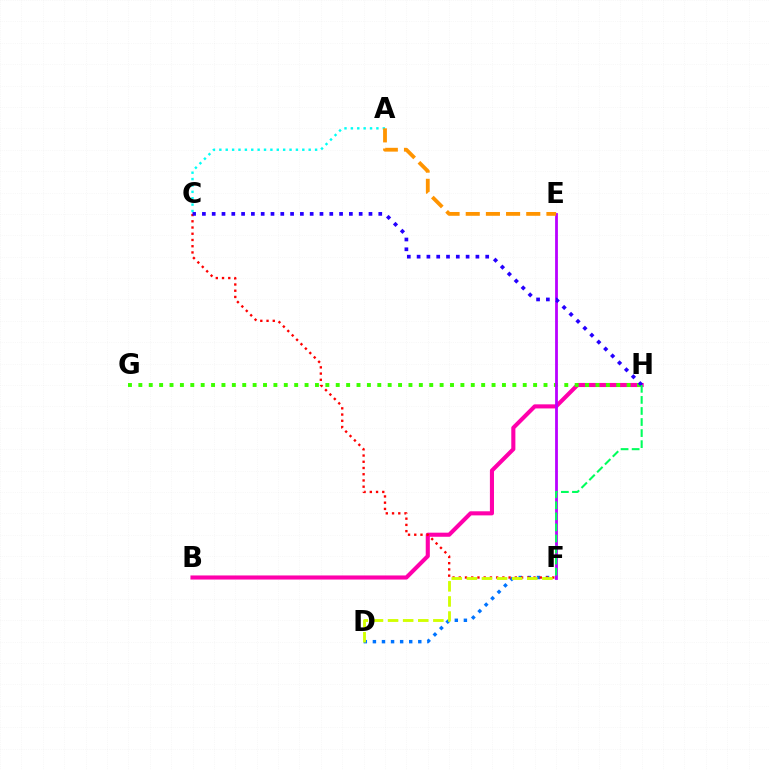{('B', 'H'): [{'color': '#ff00ac', 'line_style': 'solid', 'thickness': 2.95}], ('A', 'C'): [{'color': '#00fff6', 'line_style': 'dotted', 'thickness': 1.73}], ('D', 'F'): [{'color': '#0074ff', 'line_style': 'dotted', 'thickness': 2.47}, {'color': '#d1ff00', 'line_style': 'dashed', 'thickness': 2.05}], ('G', 'H'): [{'color': '#3dff00', 'line_style': 'dotted', 'thickness': 2.82}], ('E', 'F'): [{'color': '#b900ff', 'line_style': 'solid', 'thickness': 2.01}], ('C', 'F'): [{'color': '#ff0000', 'line_style': 'dotted', 'thickness': 1.69}], ('C', 'H'): [{'color': '#2500ff', 'line_style': 'dotted', 'thickness': 2.66}], ('F', 'H'): [{'color': '#00ff5c', 'line_style': 'dashed', 'thickness': 1.5}], ('A', 'E'): [{'color': '#ff9400', 'line_style': 'dashed', 'thickness': 2.74}]}